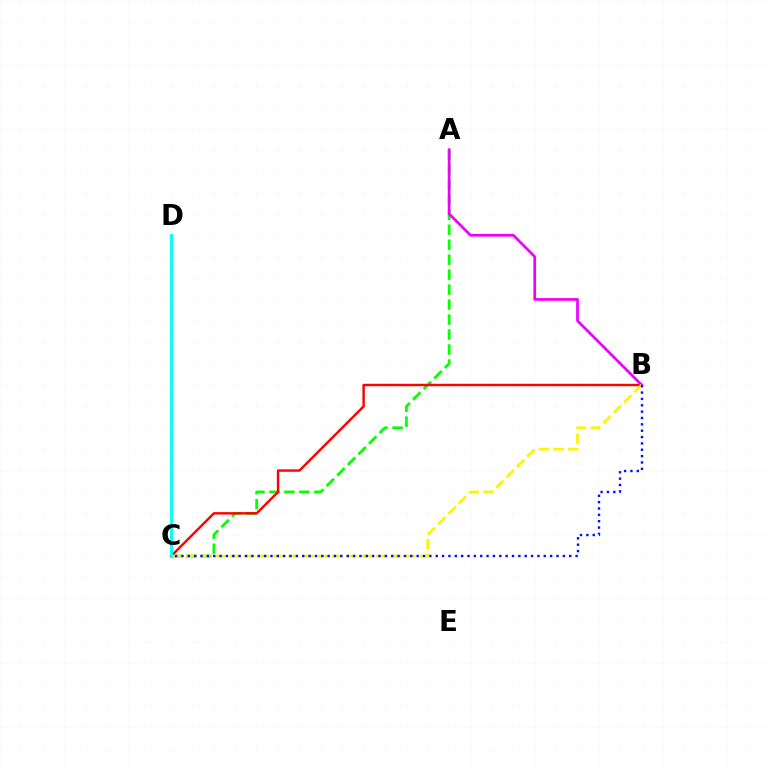{('A', 'C'): [{'color': '#08ff00', 'line_style': 'dashed', 'thickness': 2.03}], ('B', 'C'): [{'color': '#ff0000', 'line_style': 'solid', 'thickness': 1.74}, {'color': '#fcf500', 'line_style': 'dashed', 'thickness': 1.99}, {'color': '#0010ff', 'line_style': 'dotted', 'thickness': 1.73}], ('A', 'B'): [{'color': '#ee00ff', 'line_style': 'solid', 'thickness': 1.95}], ('C', 'D'): [{'color': '#00fff6', 'line_style': 'solid', 'thickness': 2.06}]}